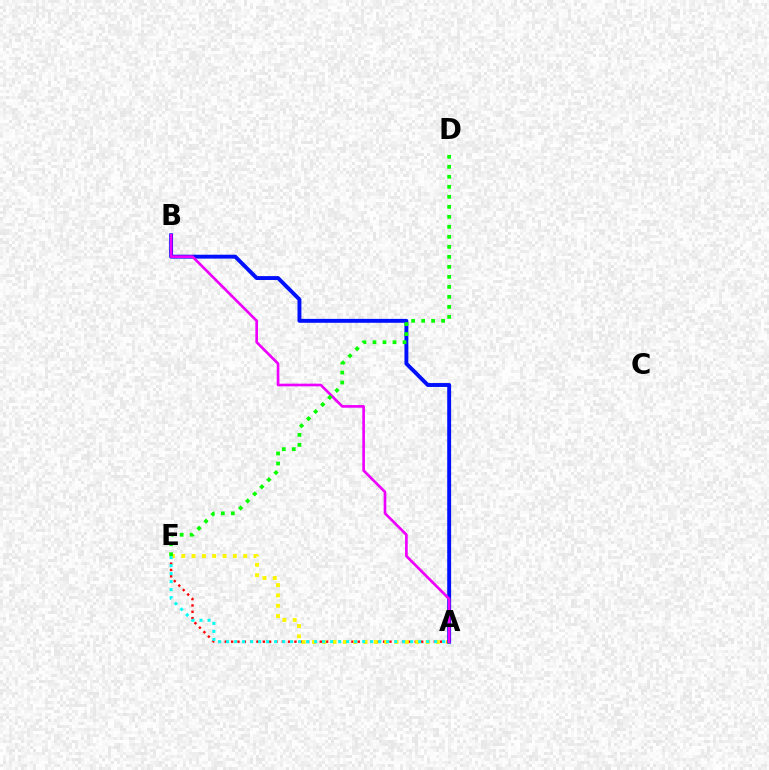{('A', 'E'): [{'color': '#ff0000', 'line_style': 'dotted', 'thickness': 1.72}, {'color': '#fcf500', 'line_style': 'dotted', 'thickness': 2.8}, {'color': '#00fff6', 'line_style': 'dotted', 'thickness': 2.17}], ('A', 'B'): [{'color': '#0010ff', 'line_style': 'solid', 'thickness': 2.81}, {'color': '#ee00ff', 'line_style': 'solid', 'thickness': 1.92}], ('D', 'E'): [{'color': '#08ff00', 'line_style': 'dotted', 'thickness': 2.72}]}